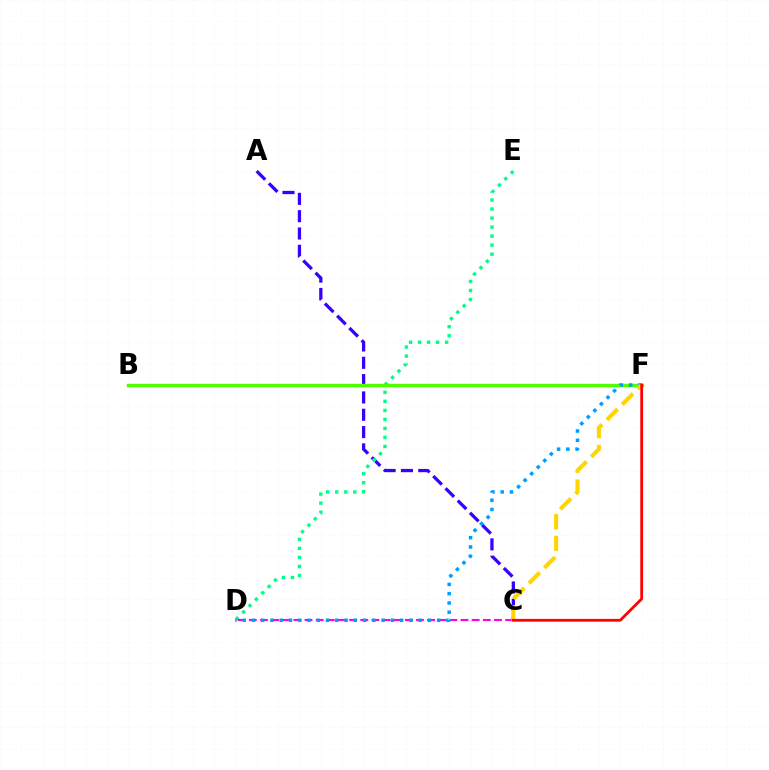{('A', 'C'): [{'color': '#3700ff', 'line_style': 'dashed', 'thickness': 2.35}], ('D', 'E'): [{'color': '#00ff86', 'line_style': 'dotted', 'thickness': 2.45}], ('C', 'D'): [{'color': '#ff00ed', 'line_style': 'dashed', 'thickness': 1.51}], ('B', 'F'): [{'color': '#4fff00', 'line_style': 'solid', 'thickness': 2.46}], ('D', 'F'): [{'color': '#009eff', 'line_style': 'dotted', 'thickness': 2.52}], ('C', 'F'): [{'color': '#ffd500', 'line_style': 'dashed', 'thickness': 2.95}, {'color': '#ff0000', 'line_style': 'solid', 'thickness': 2.0}]}